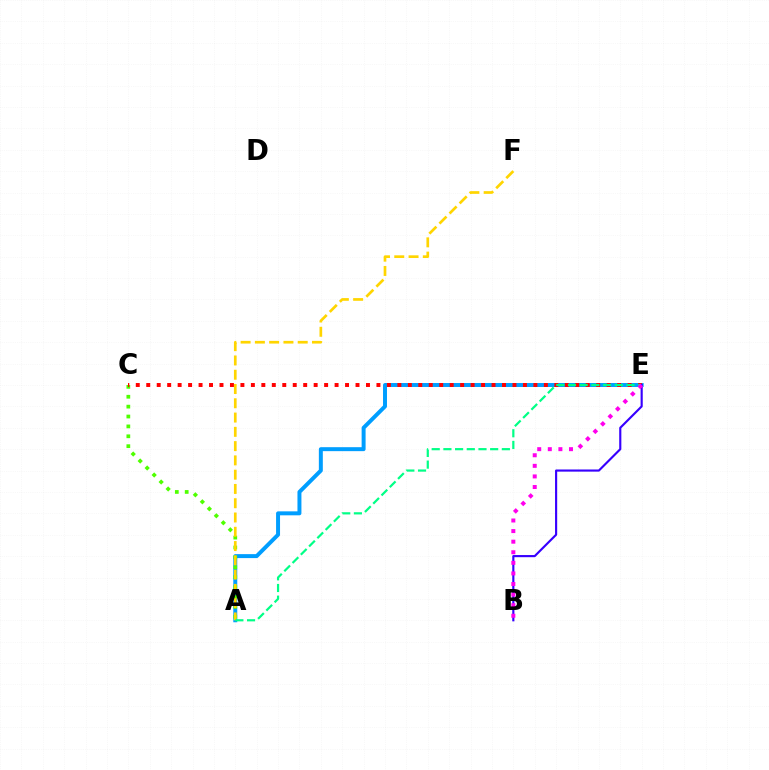{('A', 'E'): [{'color': '#009eff', 'line_style': 'solid', 'thickness': 2.85}, {'color': '#00ff86', 'line_style': 'dashed', 'thickness': 1.59}], ('A', 'C'): [{'color': '#4fff00', 'line_style': 'dotted', 'thickness': 2.69}], ('A', 'F'): [{'color': '#ffd500', 'line_style': 'dashed', 'thickness': 1.94}], ('C', 'E'): [{'color': '#ff0000', 'line_style': 'dotted', 'thickness': 2.84}], ('B', 'E'): [{'color': '#3700ff', 'line_style': 'solid', 'thickness': 1.54}, {'color': '#ff00ed', 'line_style': 'dotted', 'thickness': 2.88}]}